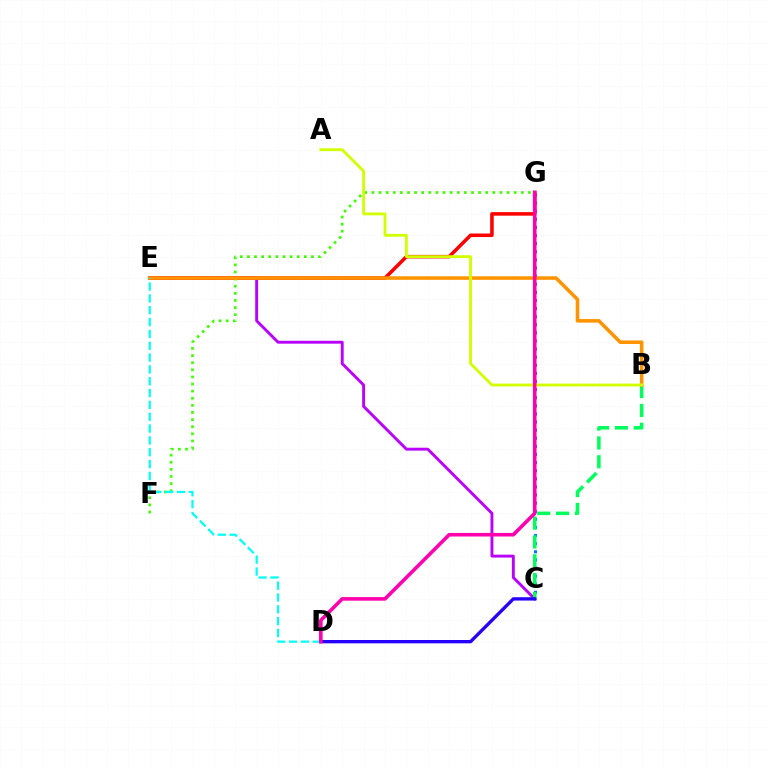{('C', 'E'): [{'color': '#b900ff', 'line_style': 'solid', 'thickness': 2.08}], ('C', 'G'): [{'color': '#0074ff', 'line_style': 'dotted', 'thickness': 2.2}], ('E', 'G'): [{'color': '#ff0000', 'line_style': 'solid', 'thickness': 2.55}], ('B', 'C'): [{'color': '#00ff5c', 'line_style': 'dashed', 'thickness': 2.56}], ('F', 'G'): [{'color': '#3dff00', 'line_style': 'dotted', 'thickness': 1.93}], ('C', 'D'): [{'color': '#2500ff', 'line_style': 'solid', 'thickness': 2.39}], ('B', 'E'): [{'color': '#ff9400', 'line_style': 'solid', 'thickness': 2.56}], ('D', 'E'): [{'color': '#00fff6', 'line_style': 'dashed', 'thickness': 1.61}], ('A', 'B'): [{'color': '#d1ff00', 'line_style': 'solid', 'thickness': 2.05}], ('D', 'G'): [{'color': '#ff00ac', 'line_style': 'solid', 'thickness': 2.58}]}